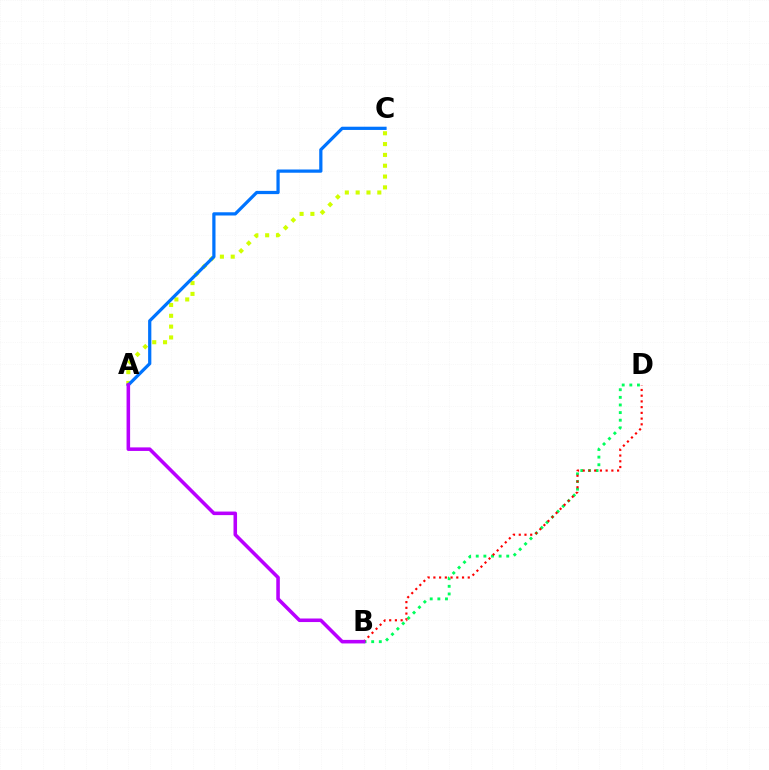{('B', 'D'): [{'color': '#00ff5c', 'line_style': 'dotted', 'thickness': 2.07}, {'color': '#ff0000', 'line_style': 'dotted', 'thickness': 1.56}], ('A', 'C'): [{'color': '#d1ff00', 'line_style': 'dotted', 'thickness': 2.94}, {'color': '#0074ff', 'line_style': 'solid', 'thickness': 2.33}], ('A', 'B'): [{'color': '#b900ff', 'line_style': 'solid', 'thickness': 2.56}]}